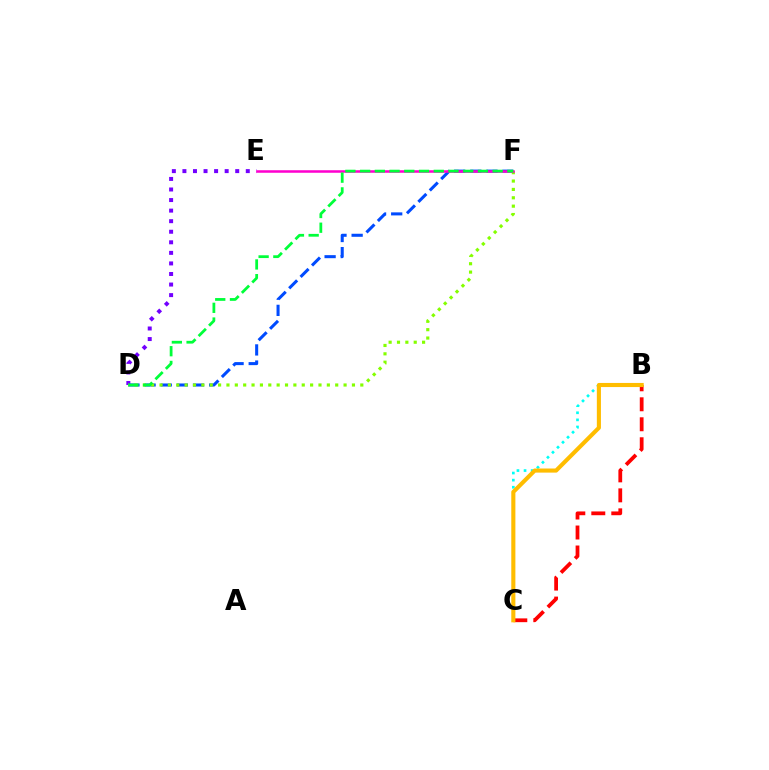{('B', 'C'): [{'color': '#00fff6', 'line_style': 'dotted', 'thickness': 1.93}, {'color': '#ff0000', 'line_style': 'dashed', 'thickness': 2.71}, {'color': '#ffbd00', 'line_style': 'solid', 'thickness': 2.96}], ('D', 'E'): [{'color': '#7200ff', 'line_style': 'dotted', 'thickness': 2.87}], ('D', 'F'): [{'color': '#004bff', 'line_style': 'dashed', 'thickness': 2.19}, {'color': '#84ff00', 'line_style': 'dotted', 'thickness': 2.27}, {'color': '#00ff39', 'line_style': 'dashed', 'thickness': 2.0}], ('E', 'F'): [{'color': '#ff00cf', 'line_style': 'solid', 'thickness': 1.82}]}